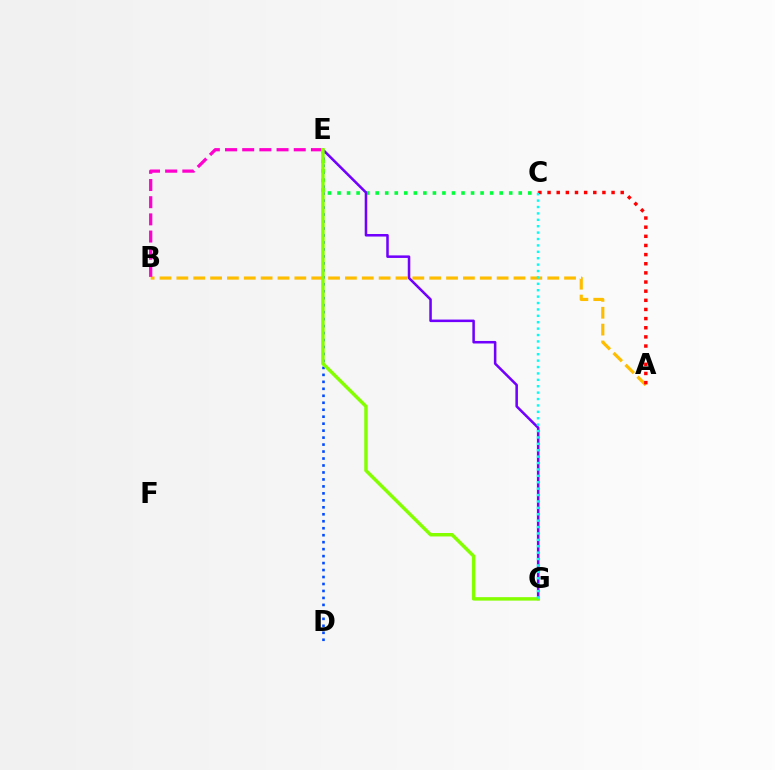{('A', 'B'): [{'color': '#ffbd00', 'line_style': 'dashed', 'thickness': 2.29}], ('D', 'E'): [{'color': '#004bff', 'line_style': 'dotted', 'thickness': 1.89}], ('C', 'E'): [{'color': '#00ff39', 'line_style': 'dotted', 'thickness': 2.59}], ('E', 'G'): [{'color': '#7200ff', 'line_style': 'solid', 'thickness': 1.83}, {'color': '#84ff00', 'line_style': 'solid', 'thickness': 2.49}], ('B', 'E'): [{'color': '#ff00cf', 'line_style': 'dashed', 'thickness': 2.33}], ('A', 'C'): [{'color': '#ff0000', 'line_style': 'dotted', 'thickness': 2.48}], ('C', 'G'): [{'color': '#00fff6', 'line_style': 'dotted', 'thickness': 1.74}]}